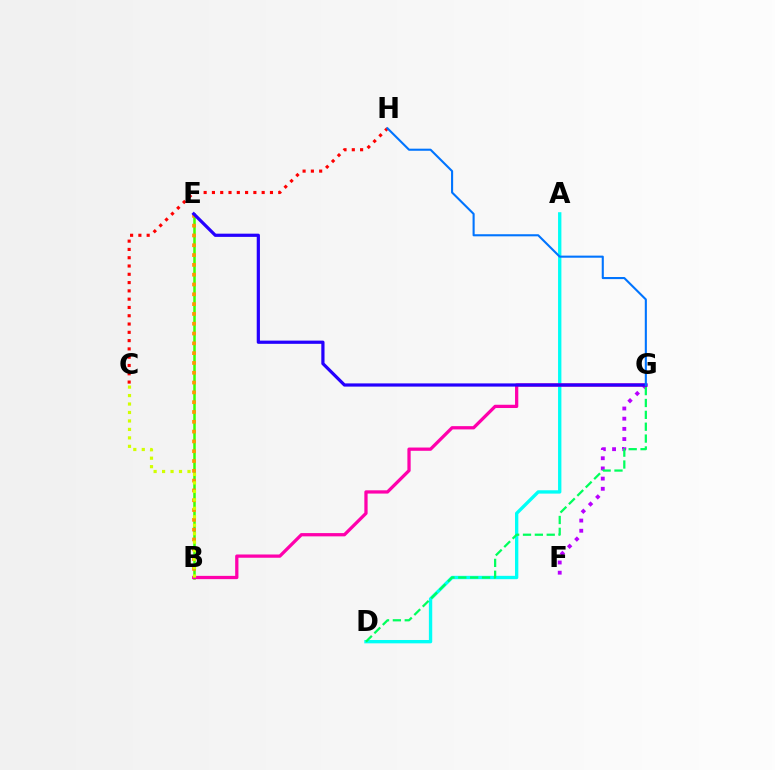{('F', 'G'): [{'color': '#b900ff', 'line_style': 'dotted', 'thickness': 2.77}], ('B', 'E'): [{'color': '#3dff00', 'line_style': 'solid', 'thickness': 1.82}, {'color': '#ff9400', 'line_style': 'dotted', 'thickness': 2.66}], ('C', 'H'): [{'color': '#ff0000', 'line_style': 'dotted', 'thickness': 2.25}], ('A', 'D'): [{'color': '#00fff6', 'line_style': 'solid', 'thickness': 2.41}], ('B', 'G'): [{'color': '#ff00ac', 'line_style': 'solid', 'thickness': 2.35}], ('E', 'G'): [{'color': '#2500ff', 'line_style': 'solid', 'thickness': 2.31}], ('G', 'H'): [{'color': '#0074ff', 'line_style': 'solid', 'thickness': 1.51}], ('B', 'C'): [{'color': '#d1ff00', 'line_style': 'dotted', 'thickness': 2.3}], ('D', 'G'): [{'color': '#00ff5c', 'line_style': 'dashed', 'thickness': 1.61}]}